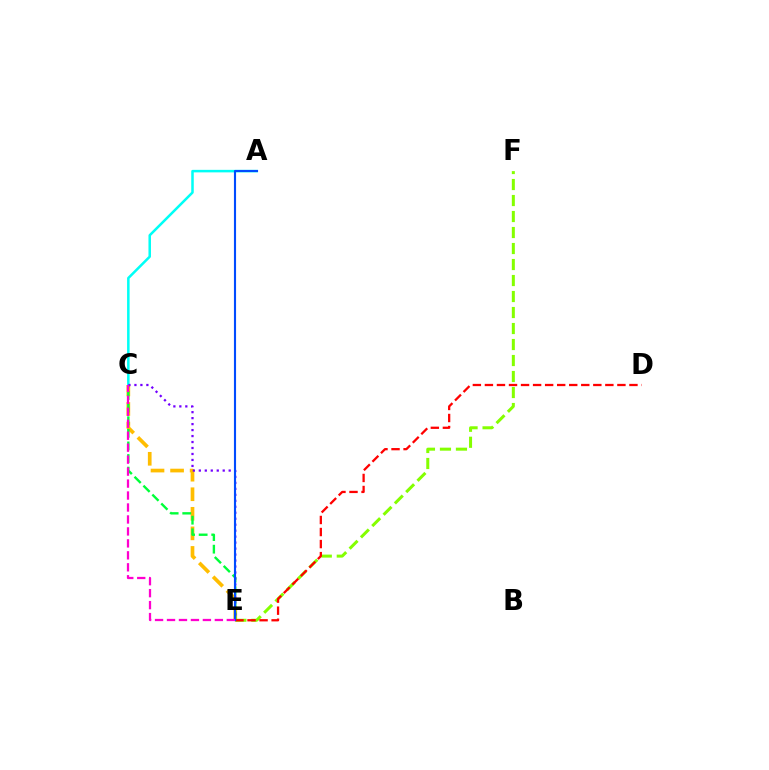{('C', 'E'): [{'color': '#ffbd00', 'line_style': 'dashed', 'thickness': 2.66}, {'color': '#00ff39', 'line_style': 'dashed', 'thickness': 1.71}, {'color': '#7200ff', 'line_style': 'dotted', 'thickness': 1.62}, {'color': '#ff00cf', 'line_style': 'dashed', 'thickness': 1.63}], ('A', 'C'): [{'color': '#00fff6', 'line_style': 'solid', 'thickness': 1.81}], ('E', 'F'): [{'color': '#84ff00', 'line_style': 'dashed', 'thickness': 2.17}], ('D', 'E'): [{'color': '#ff0000', 'line_style': 'dashed', 'thickness': 1.64}], ('A', 'E'): [{'color': '#004bff', 'line_style': 'solid', 'thickness': 1.53}]}